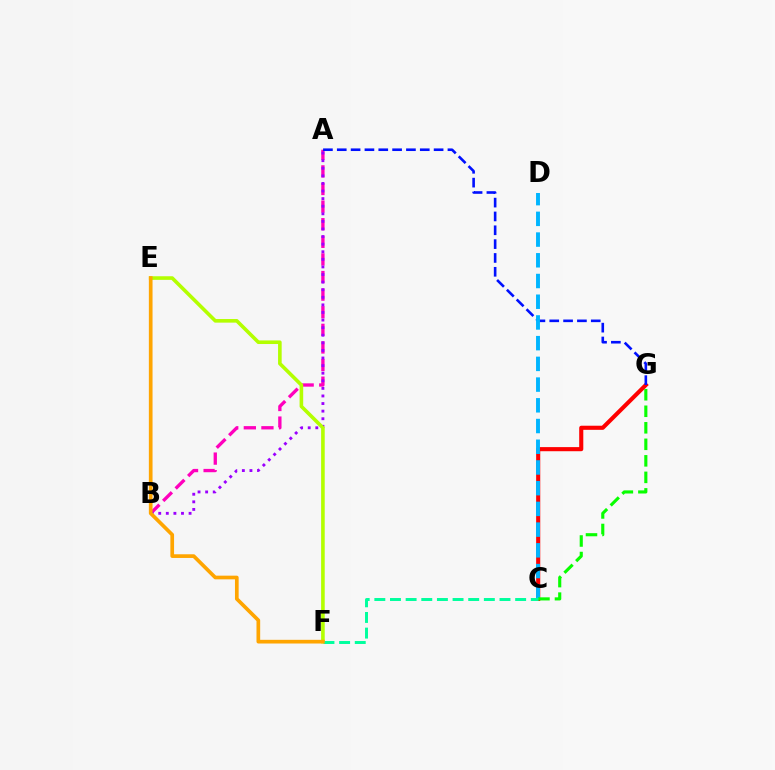{('C', 'G'): [{'color': '#ff0000', 'line_style': 'solid', 'thickness': 2.96}, {'color': '#08ff00', 'line_style': 'dashed', 'thickness': 2.24}], ('A', 'B'): [{'color': '#ff00bd', 'line_style': 'dashed', 'thickness': 2.39}, {'color': '#9b00ff', 'line_style': 'dotted', 'thickness': 2.06}], ('A', 'G'): [{'color': '#0010ff', 'line_style': 'dashed', 'thickness': 1.88}], ('E', 'F'): [{'color': '#b3ff00', 'line_style': 'solid', 'thickness': 2.59}, {'color': '#ffa500', 'line_style': 'solid', 'thickness': 2.65}], ('C', 'D'): [{'color': '#00b5ff', 'line_style': 'dashed', 'thickness': 2.81}], ('C', 'F'): [{'color': '#00ff9d', 'line_style': 'dashed', 'thickness': 2.13}]}